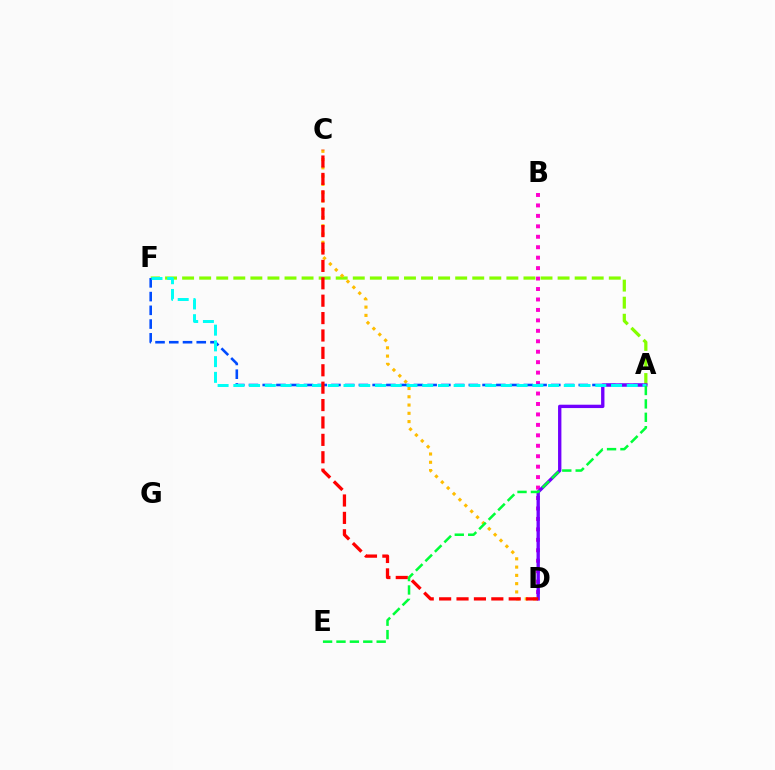{('A', 'F'): [{'color': '#84ff00', 'line_style': 'dashed', 'thickness': 2.32}, {'color': '#004bff', 'line_style': 'dashed', 'thickness': 1.87}, {'color': '#00fff6', 'line_style': 'dashed', 'thickness': 2.14}], ('B', 'D'): [{'color': '#ff00cf', 'line_style': 'dotted', 'thickness': 2.84}], ('C', 'D'): [{'color': '#ffbd00', 'line_style': 'dotted', 'thickness': 2.25}, {'color': '#ff0000', 'line_style': 'dashed', 'thickness': 2.36}], ('A', 'D'): [{'color': '#7200ff', 'line_style': 'solid', 'thickness': 2.41}], ('A', 'E'): [{'color': '#00ff39', 'line_style': 'dashed', 'thickness': 1.82}]}